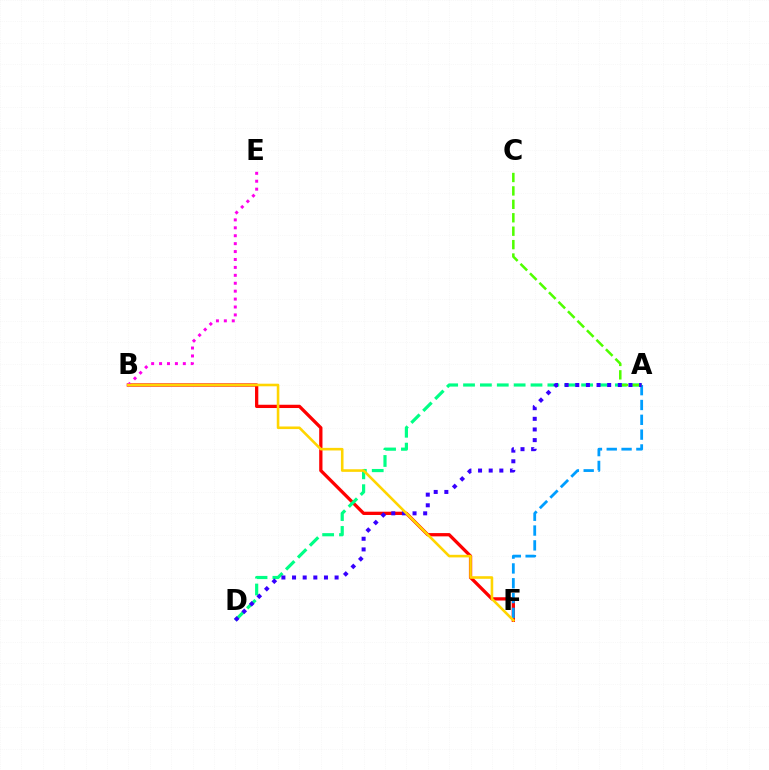{('B', 'F'): [{'color': '#ff0000', 'line_style': 'solid', 'thickness': 2.36}, {'color': '#ffd500', 'line_style': 'solid', 'thickness': 1.87}], ('A', 'F'): [{'color': '#009eff', 'line_style': 'dashed', 'thickness': 2.01}], ('B', 'E'): [{'color': '#ff00ed', 'line_style': 'dotted', 'thickness': 2.15}], ('A', 'D'): [{'color': '#00ff86', 'line_style': 'dashed', 'thickness': 2.29}, {'color': '#3700ff', 'line_style': 'dotted', 'thickness': 2.89}], ('A', 'C'): [{'color': '#4fff00', 'line_style': 'dashed', 'thickness': 1.82}]}